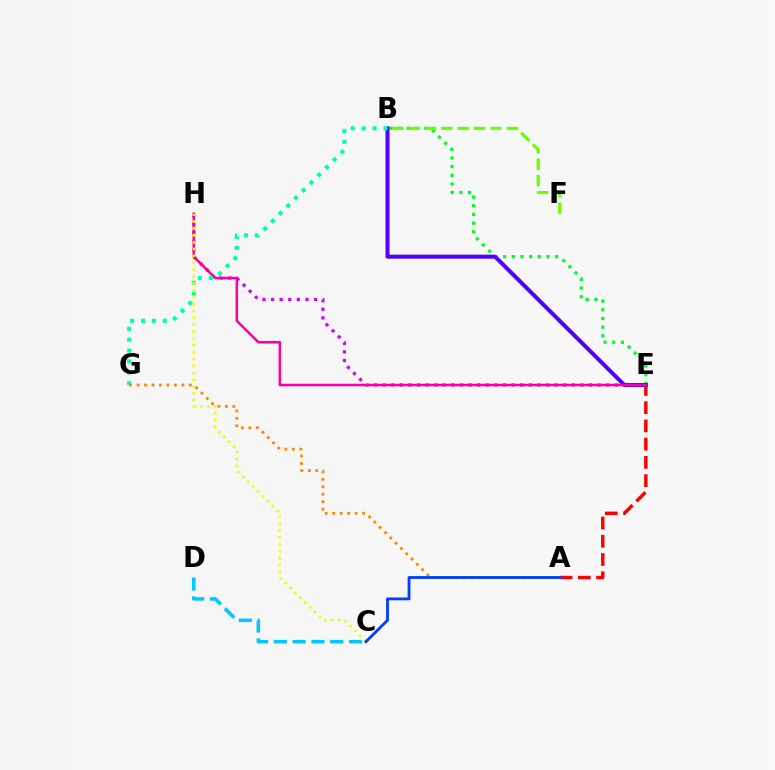{('A', 'E'): [{'color': '#ff0000', 'line_style': 'dashed', 'thickness': 2.48}], ('E', 'H'): [{'color': '#d600ff', 'line_style': 'dotted', 'thickness': 2.34}, {'color': '#ff00a0', 'line_style': 'solid', 'thickness': 1.84}], ('B', 'E'): [{'color': '#00ff27', 'line_style': 'dotted', 'thickness': 2.36}, {'color': '#4f00ff', 'line_style': 'solid', 'thickness': 2.9}], ('B', 'G'): [{'color': '#00ffaf', 'line_style': 'dotted', 'thickness': 2.96}], ('C', 'H'): [{'color': '#eeff00', 'line_style': 'dotted', 'thickness': 1.87}], ('C', 'D'): [{'color': '#00c7ff', 'line_style': 'dashed', 'thickness': 2.55}], ('A', 'G'): [{'color': '#ff8800', 'line_style': 'dotted', 'thickness': 2.03}], ('A', 'C'): [{'color': '#003fff', 'line_style': 'solid', 'thickness': 2.04}], ('B', 'F'): [{'color': '#66ff00', 'line_style': 'dashed', 'thickness': 2.22}]}